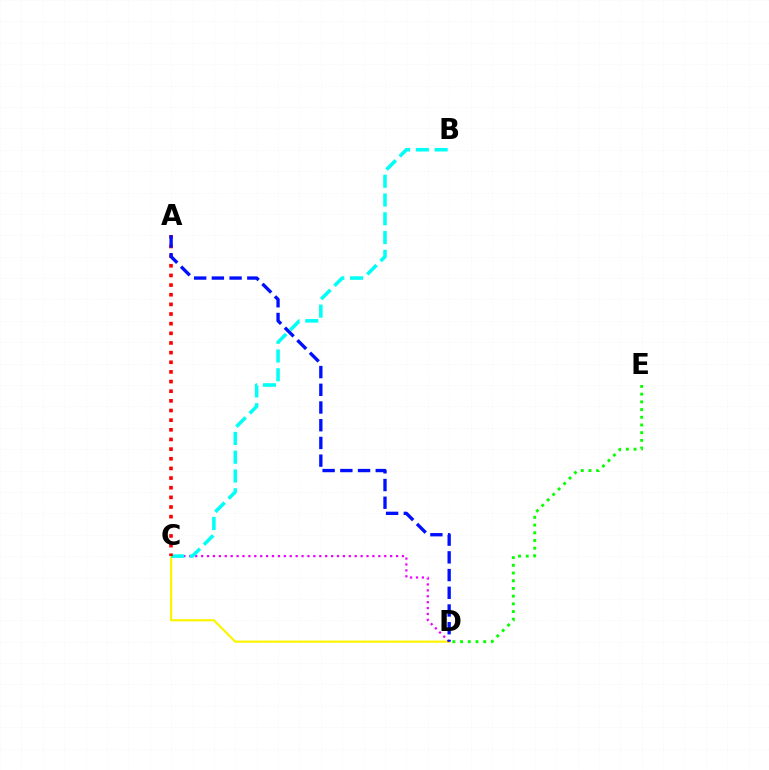{('C', 'D'): [{'color': '#fcf500', 'line_style': 'solid', 'thickness': 1.57}, {'color': '#ee00ff', 'line_style': 'dotted', 'thickness': 1.6}], ('B', 'C'): [{'color': '#00fff6', 'line_style': 'dashed', 'thickness': 2.55}], ('D', 'E'): [{'color': '#08ff00', 'line_style': 'dotted', 'thickness': 2.09}], ('A', 'C'): [{'color': '#ff0000', 'line_style': 'dotted', 'thickness': 2.62}], ('A', 'D'): [{'color': '#0010ff', 'line_style': 'dashed', 'thickness': 2.41}]}